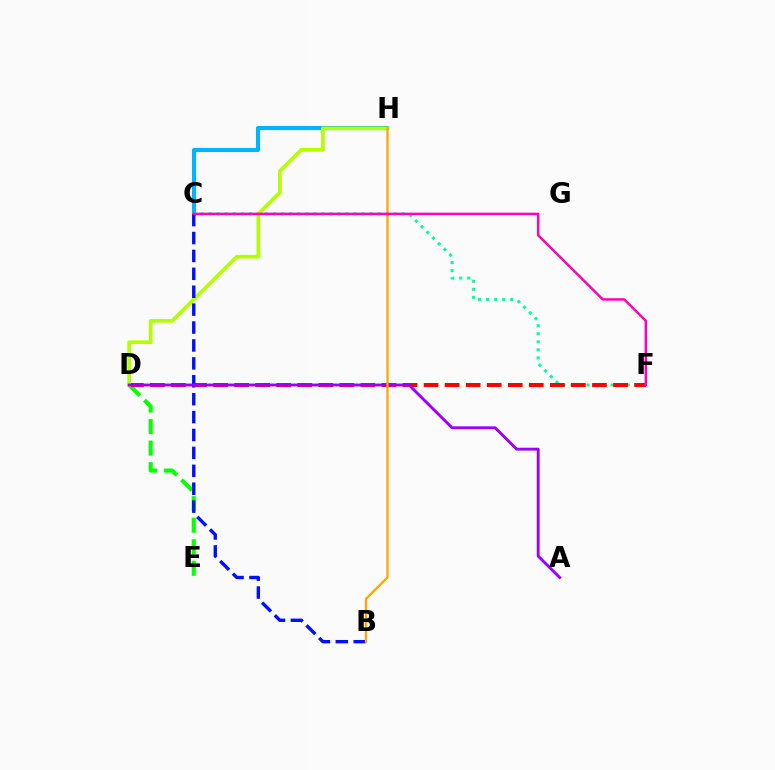{('C', 'H'): [{'color': '#00b5ff', 'line_style': 'solid', 'thickness': 2.96}], ('D', 'E'): [{'color': '#08ff00', 'line_style': 'dashed', 'thickness': 2.92}], ('C', 'F'): [{'color': '#00ff9d', 'line_style': 'dotted', 'thickness': 2.19}, {'color': '#ff00bd', 'line_style': 'solid', 'thickness': 1.78}], ('D', 'F'): [{'color': '#ff0000', 'line_style': 'dashed', 'thickness': 2.86}], ('D', 'H'): [{'color': '#b3ff00', 'line_style': 'solid', 'thickness': 2.65}], ('B', 'C'): [{'color': '#0010ff', 'line_style': 'dashed', 'thickness': 2.43}], ('A', 'D'): [{'color': '#9b00ff', 'line_style': 'solid', 'thickness': 2.07}], ('B', 'H'): [{'color': '#ffa500', 'line_style': 'solid', 'thickness': 1.65}]}